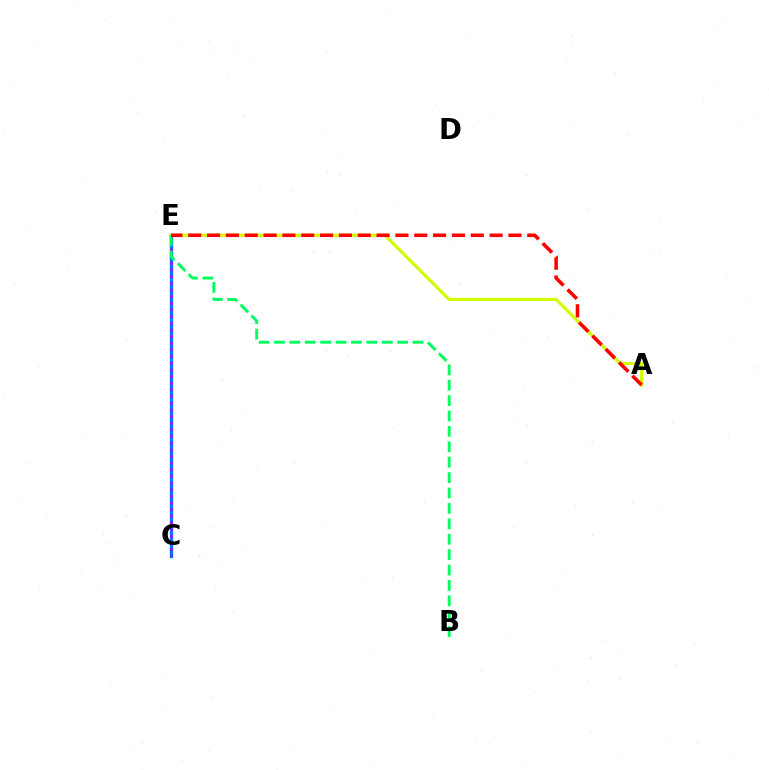{('C', 'E'): [{'color': '#0074ff', 'line_style': 'solid', 'thickness': 2.42}, {'color': '#b900ff', 'line_style': 'dotted', 'thickness': 1.81}], ('A', 'E'): [{'color': '#d1ff00', 'line_style': 'solid', 'thickness': 2.27}, {'color': '#ff0000', 'line_style': 'dashed', 'thickness': 2.56}], ('B', 'E'): [{'color': '#00ff5c', 'line_style': 'dashed', 'thickness': 2.09}]}